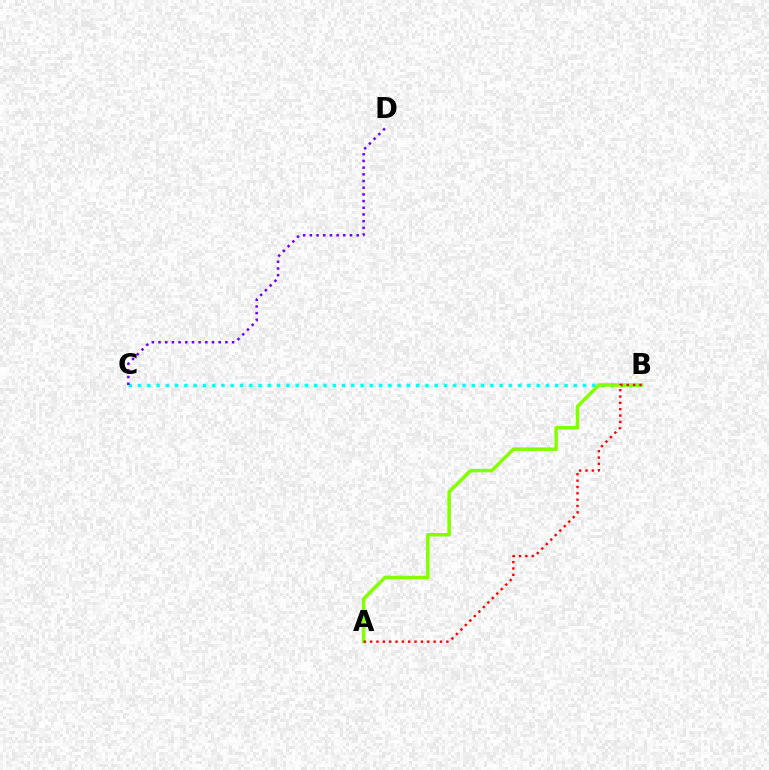{('B', 'C'): [{'color': '#00fff6', 'line_style': 'dotted', 'thickness': 2.52}], ('A', 'B'): [{'color': '#84ff00', 'line_style': 'solid', 'thickness': 2.52}, {'color': '#ff0000', 'line_style': 'dotted', 'thickness': 1.73}], ('C', 'D'): [{'color': '#7200ff', 'line_style': 'dotted', 'thickness': 1.82}]}